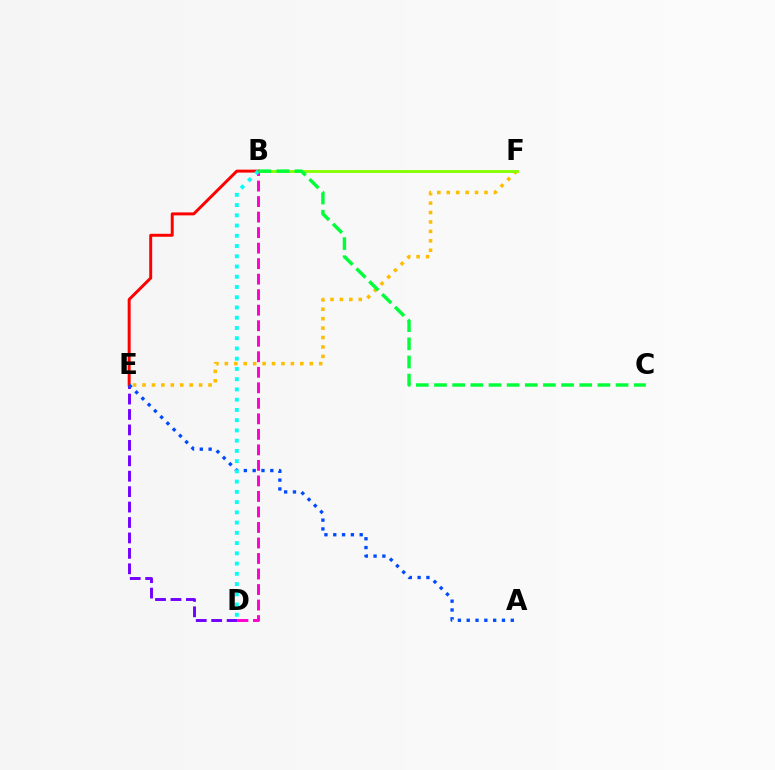{('E', 'F'): [{'color': '#ffbd00', 'line_style': 'dotted', 'thickness': 2.56}], ('B', 'F'): [{'color': '#84ff00', 'line_style': 'solid', 'thickness': 2.04}], ('B', 'D'): [{'color': '#ff00cf', 'line_style': 'dashed', 'thickness': 2.11}, {'color': '#00fff6', 'line_style': 'dotted', 'thickness': 2.78}], ('D', 'E'): [{'color': '#7200ff', 'line_style': 'dashed', 'thickness': 2.1}], ('B', 'E'): [{'color': '#ff0000', 'line_style': 'solid', 'thickness': 2.13}], ('A', 'E'): [{'color': '#004bff', 'line_style': 'dotted', 'thickness': 2.39}], ('B', 'C'): [{'color': '#00ff39', 'line_style': 'dashed', 'thickness': 2.47}]}